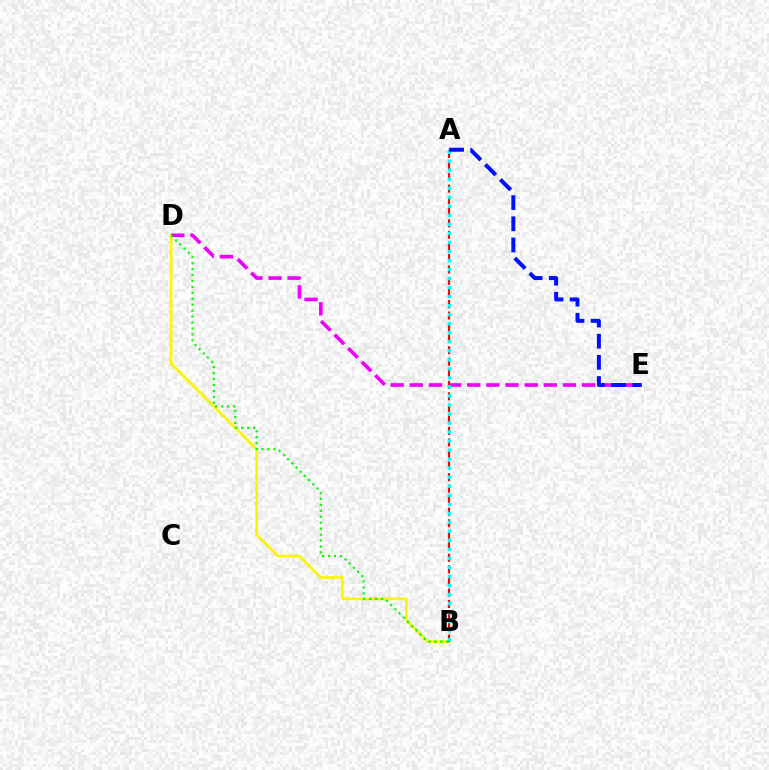{('B', 'D'): [{'color': '#fcf500', 'line_style': 'solid', 'thickness': 1.95}, {'color': '#08ff00', 'line_style': 'dotted', 'thickness': 1.61}], ('D', 'E'): [{'color': '#ee00ff', 'line_style': 'dashed', 'thickness': 2.6}], ('A', 'B'): [{'color': '#ff0000', 'line_style': 'dashed', 'thickness': 1.57}, {'color': '#00fff6', 'line_style': 'dotted', 'thickness': 2.45}], ('A', 'E'): [{'color': '#0010ff', 'line_style': 'dashed', 'thickness': 2.87}]}